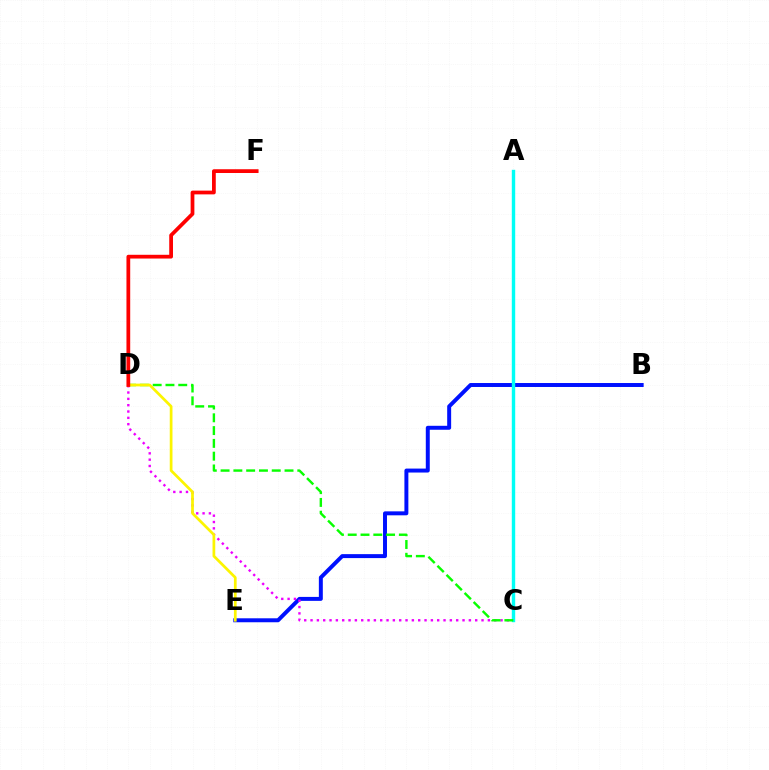{('B', 'E'): [{'color': '#0010ff', 'line_style': 'solid', 'thickness': 2.85}], ('C', 'D'): [{'color': '#ee00ff', 'line_style': 'dotted', 'thickness': 1.72}, {'color': '#08ff00', 'line_style': 'dashed', 'thickness': 1.74}], ('A', 'C'): [{'color': '#00fff6', 'line_style': 'solid', 'thickness': 2.45}], ('D', 'E'): [{'color': '#fcf500', 'line_style': 'solid', 'thickness': 1.96}], ('D', 'F'): [{'color': '#ff0000', 'line_style': 'solid', 'thickness': 2.7}]}